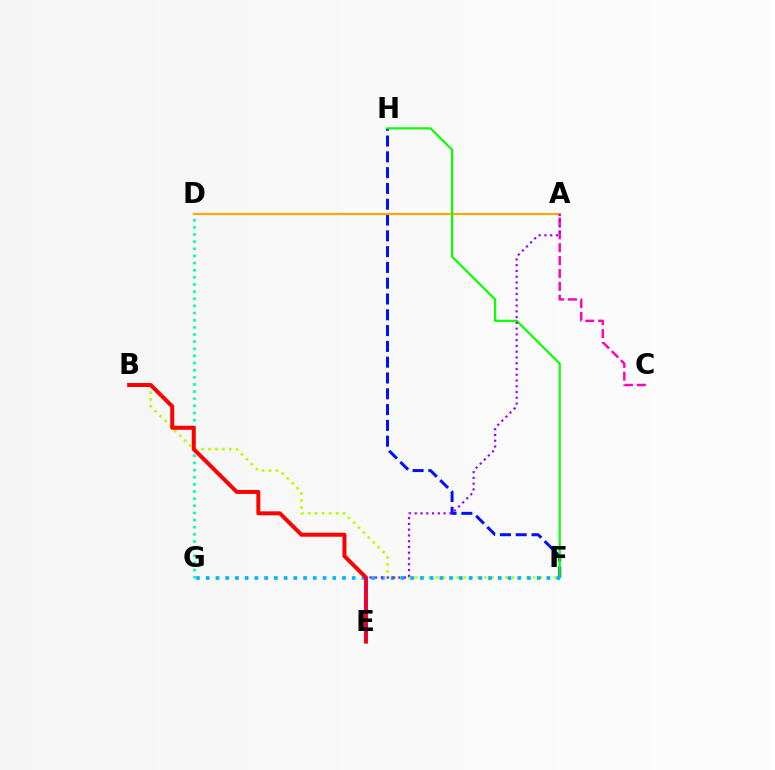{('D', 'G'): [{'color': '#00ff9d', 'line_style': 'dotted', 'thickness': 1.94}], ('F', 'H'): [{'color': '#0010ff', 'line_style': 'dashed', 'thickness': 2.15}, {'color': '#08ff00', 'line_style': 'solid', 'thickness': 1.56}], ('B', 'F'): [{'color': '#b3ff00', 'line_style': 'dotted', 'thickness': 1.89}], ('A', 'D'): [{'color': '#ffa500', 'line_style': 'solid', 'thickness': 1.55}], ('A', 'C'): [{'color': '#ff00bd', 'line_style': 'dashed', 'thickness': 1.75}], ('F', 'G'): [{'color': '#00b5ff', 'line_style': 'dotted', 'thickness': 2.64}], ('B', 'E'): [{'color': '#ff0000', 'line_style': 'solid', 'thickness': 2.87}], ('A', 'E'): [{'color': '#9b00ff', 'line_style': 'dotted', 'thickness': 1.57}]}